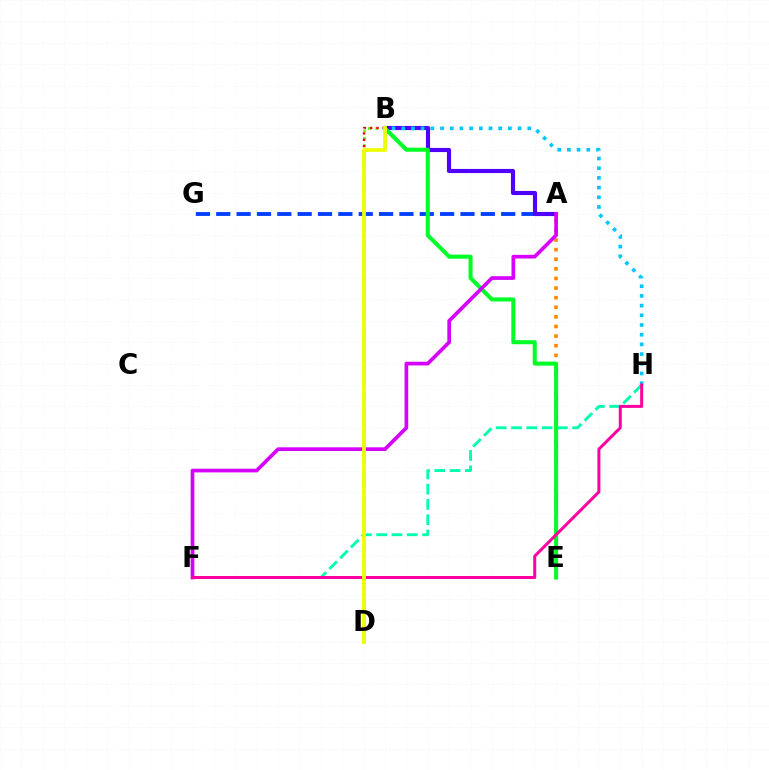{('A', 'E'): [{'color': '#ff8800', 'line_style': 'dotted', 'thickness': 2.61}], ('A', 'G'): [{'color': '#003fff', 'line_style': 'dashed', 'thickness': 2.76}], ('A', 'B'): [{'color': '#4f00ff', 'line_style': 'solid', 'thickness': 2.98}], ('B', 'D'): [{'color': '#66ff00', 'line_style': 'dotted', 'thickness': 2.0}, {'color': '#ff0000', 'line_style': 'dotted', 'thickness': 1.72}, {'color': '#eeff00', 'line_style': 'solid', 'thickness': 2.72}], ('B', 'E'): [{'color': '#00ff27', 'line_style': 'solid', 'thickness': 2.91}], ('B', 'H'): [{'color': '#00c7ff', 'line_style': 'dotted', 'thickness': 2.63}], ('F', 'H'): [{'color': '#00ffaf', 'line_style': 'dashed', 'thickness': 2.08}, {'color': '#ff00a0', 'line_style': 'solid', 'thickness': 2.16}], ('A', 'F'): [{'color': '#d600ff', 'line_style': 'solid', 'thickness': 2.66}]}